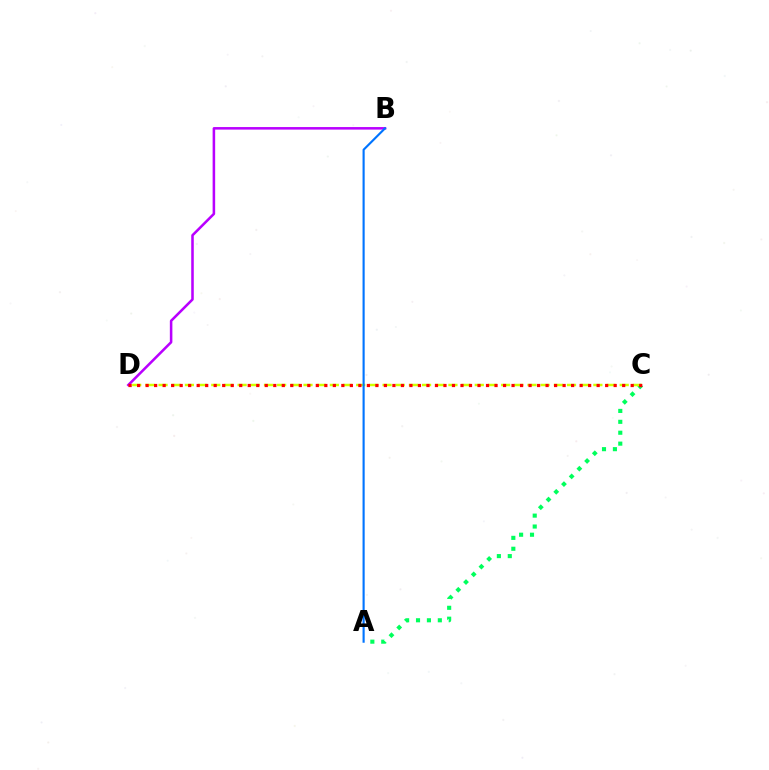{('A', 'C'): [{'color': '#00ff5c', 'line_style': 'dotted', 'thickness': 2.96}], ('C', 'D'): [{'color': '#d1ff00', 'line_style': 'dashed', 'thickness': 1.79}, {'color': '#ff0000', 'line_style': 'dotted', 'thickness': 2.31}], ('B', 'D'): [{'color': '#b900ff', 'line_style': 'solid', 'thickness': 1.83}], ('A', 'B'): [{'color': '#0074ff', 'line_style': 'solid', 'thickness': 1.54}]}